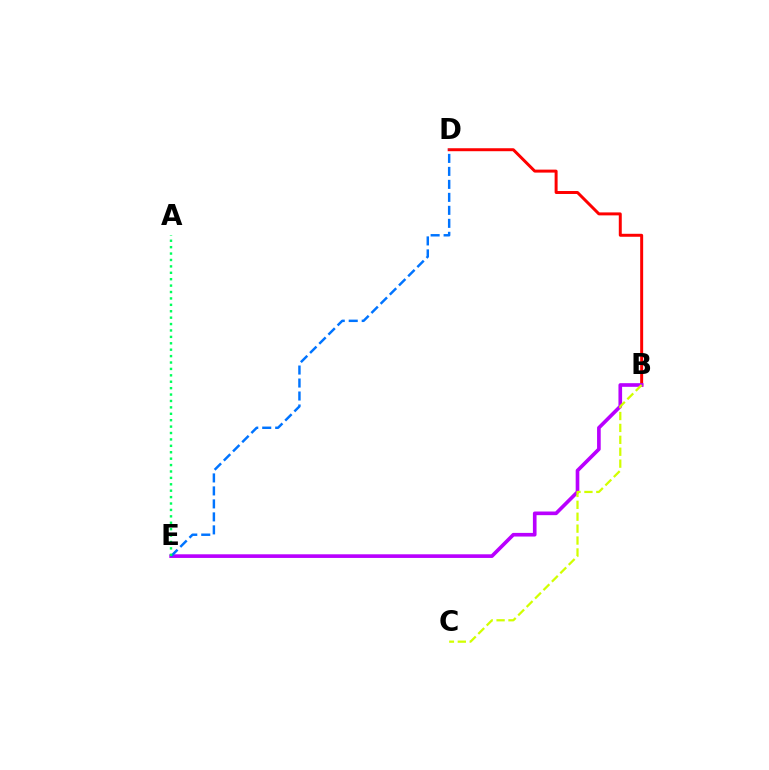{('B', 'D'): [{'color': '#ff0000', 'line_style': 'solid', 'thickness': 2.14}], ('B', 'E'): [{'color': '#b900ff', 'line_style': 'solid', 'thickness': 2.63}], ('D', 'E'): [{'color': '#0074ff', 'line_style': 'dashed', 'thickness': 1.76}], ('A', 'E'): [{'color': '#00ff5c', 'line_style': 'dotted', 'thickness': 1.74}], ('B', 'C'): [{'color': '#d1ff00', 'line_style': 'dashed', 'thickness': 1.62}]}